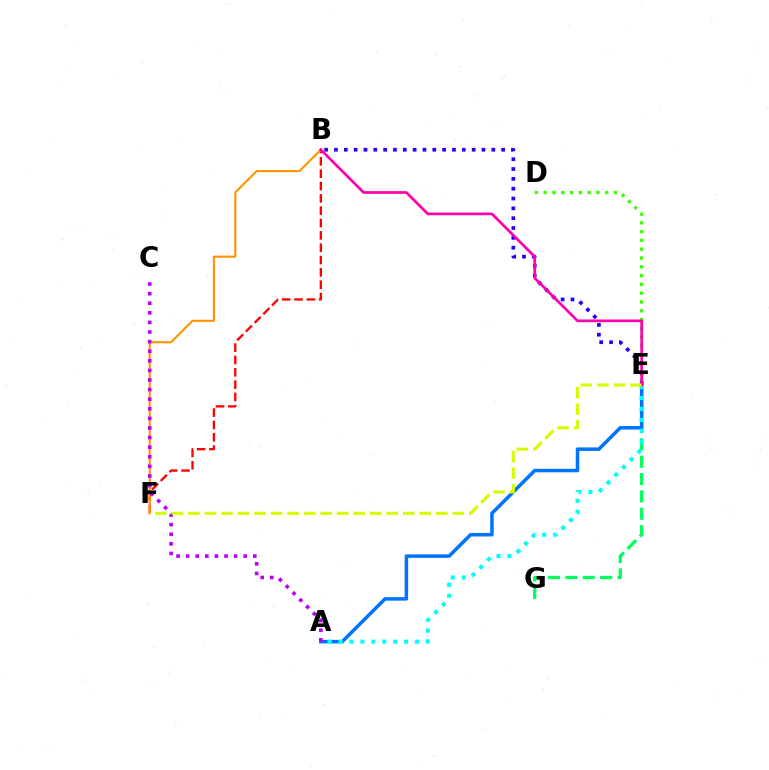{('E', 'G'): [{'color': '#00ff5c', 'line_style': 'dashed', 'thickness': 2.36}], ('A', 'E'): [{'color': '#0074ff', 'line_style': 'solid', 'thickness': 2.54}, {'color': '#00fff6', 'line_style': 'dotted', 'thickness': 2.97}], ('B', 'F'): [{'color': '#ff0000', 'line_style': 'dashed', 'thickness': 1.68}, {'color': '#ff9400', 'line_style': 'solid', 'thickness': 1.52}], ('D', 'E'): [{'color': '#3dff00', 'line_style': 'dotted', 'thickness': 2.39}], ('B', 'E'): [{'color': '#2500ff', 'line_style': 'dotted', 'thickness': 2.67}, {'color': '#ff00ac', 'line_style': 'solid', 'thickness': 1.96}], ('A', 'C'): [{'color': '#b900ff', 'line_style': 'dotted', 'thickness': 2.61}], ('E', 'F'): [{'color': '#d1ff00', 'line_style': 'dashed', 'thickness': 2.24}]}